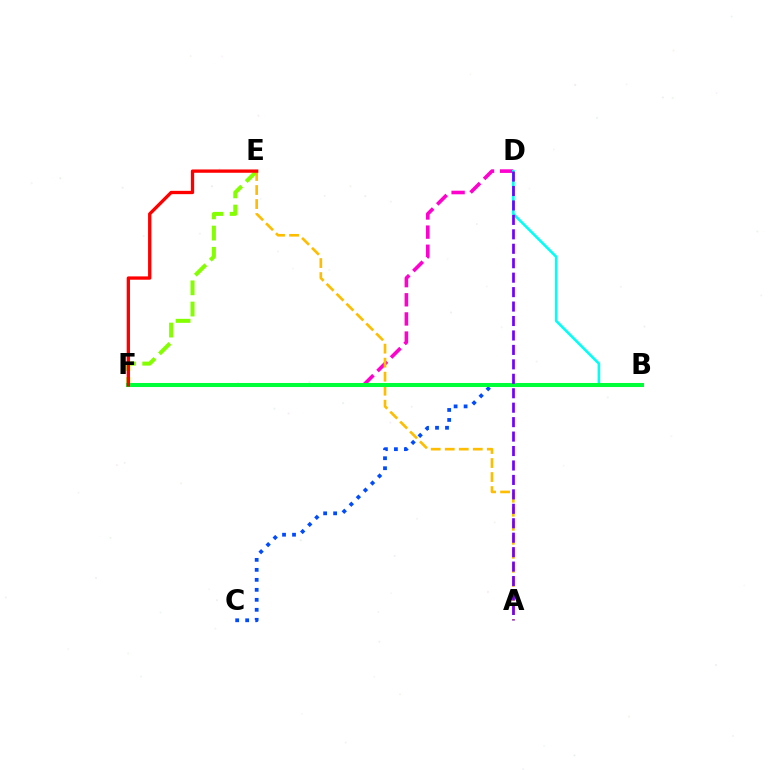{('D', 'F'): [{'color': '#ff00cf', 'line_style': 'dashed', 'thickness': 2.6}], ('B', 'C'): [{'color': '#004bff', 'line_style': 'dotted', 'thickness': 2.71}], ('B', 'D'): [{'color': '#00fff6', 'line_style': 'solid', 'thickness': 1.87}], ('E', 'F'): [{'color': '#84ff00', 'line_style': 'dashed', 'thickness': 2.88}, {'color': '#ff0000', 'line_style': 'solid', 'thickness': 2.38}], ('A', 'E'): [{'color': '#ffbd00', 'line_style': 'dashed', 'thickness': 1.9}], ('B', 'F'): [{'color': '#00ff39', 'line_style': 'solid', 'thickness': 2.91}], ('A', 'D'): [{'color': '#7200ff', 'line_style': 'dashed', 'thickness': 1.96}]}